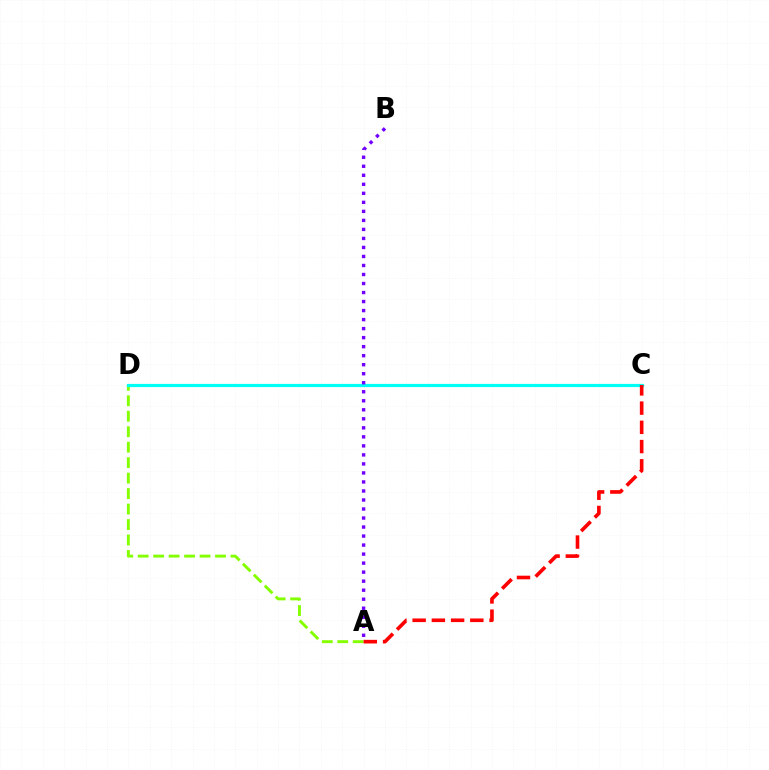{('A', 'D'): [{'color': '#84ff00', 'line_style': 'dashed', 'thickness': 2.1}], ('C', 'D'): [{'color': '#00fff6', 'line_style': 'solid', 'thickness': 2.3}], ('A', 'B'): [{'color': '#7200ff', 'line_style': 'dotted', 'thickness': 2.45}], ('A', 'C'): [{'color': '#ff0000', 'line_style': 'dashed', 'thickness': 2.61}]}